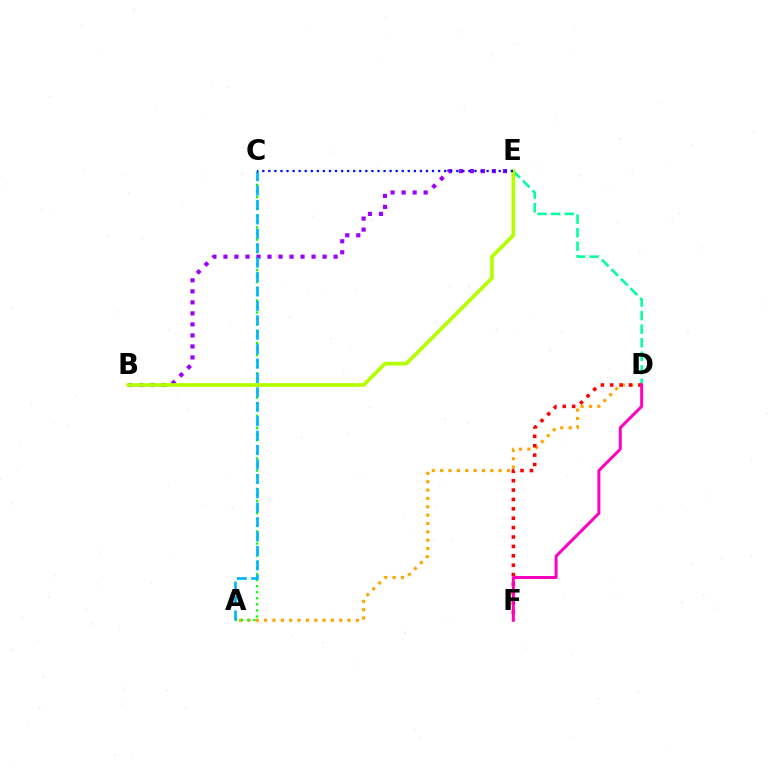{('D', 'E'): [{'color': '#00ff9d', 'line_style': 'dashed', 'thickness': 1.84}], ('A', 'D'): [{'color': '#ffa500', 'line_style': 'dotted', 'thickness': 2.27}], ('A', 'C'): [{'color': '#08ff00', 'line_style': 'dotted', 'thickness': 1.65}, {'color': '#00b5ff', 'line_style': 'dashed', 'thickness': 1.96}], ('D', 'F'): [{'color': '#ff0000', 'line_style': 'dotted', 'thickness': 2.55}, {'color': '#ff00bd', 'line_style': 'solid', 'thickness': 2.15}], ('B', 'E'): [{'color': '#9b00ff', 'line_style': 'dotted', 'thickness': 2.99}, {'color': '#b3ff00', 'line_style': 'solid', 'thickness': 2.67}], ('C', 'E'): [{'color': '#0010ff', 'line_style': 'dotted', 'thickness': 1.65}]}